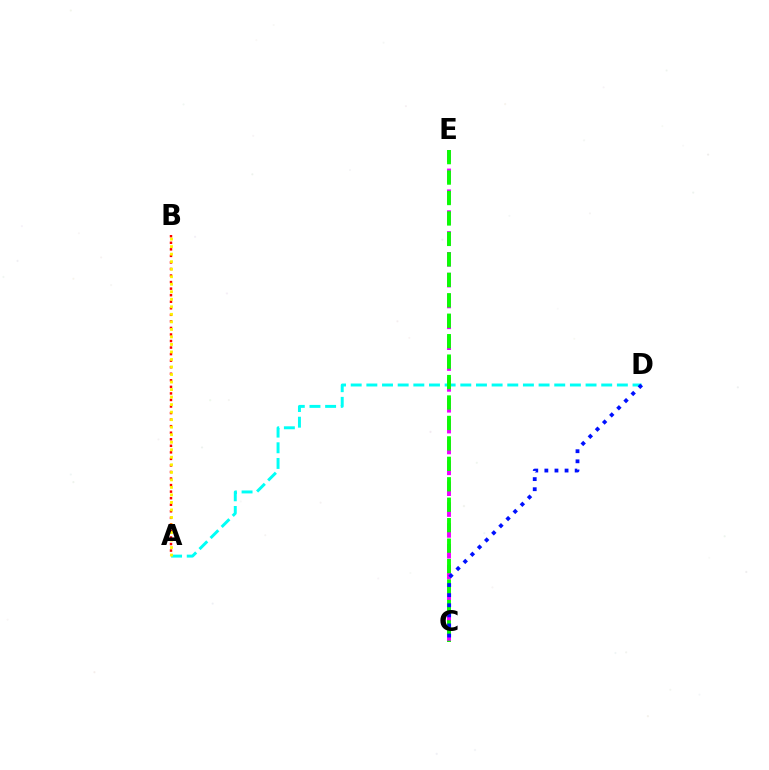{('A', 'D'): [{'color': '#00fff6', 'line_style': 'dashed', 'thickness': 2.13}], ('A', 'B'): [{'color': '#ff0000', 'line_style': 'dotted', 'thickness': 1.78}, {'color': '#fcf500', 'line_style': 'dotted', 'thickness': 2.04}], ('C', 'E'): [{'color': '#ee00ff', 'line_style': 'dashed', 'thickness': 2.83}, {'color': '#08ff00', 'line_style': 'dashed', 'thickness': 2.78}], ('C', 'D'): [{'color': '#0010ff', 'line_style': 'dotted', 'thickness': 2.74}]}